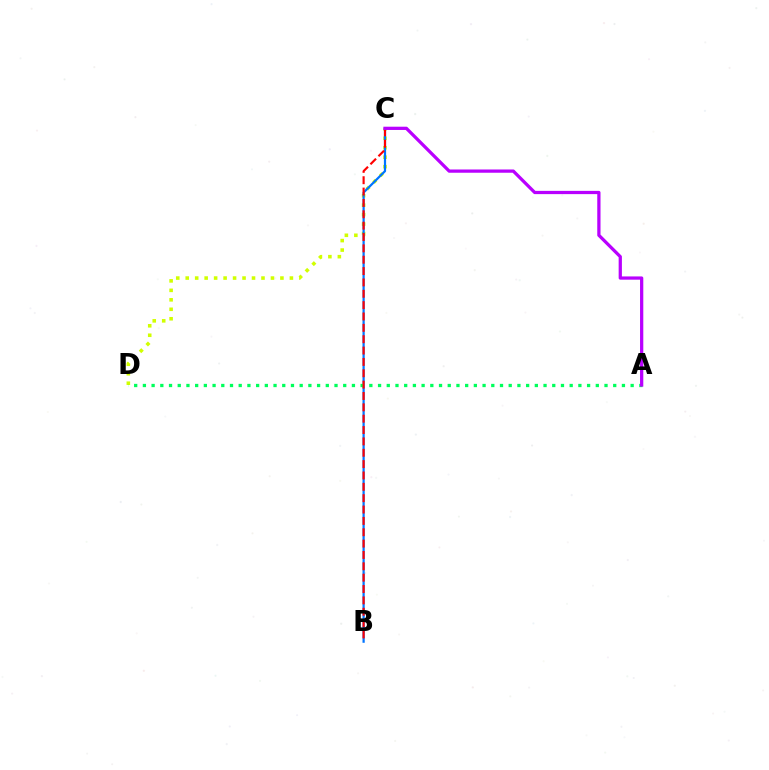{('C', 'D'): [{'color': '#d1ff00', 'line_style': 'dotted', 'thickness': 2.57}], ('B', 'C'): [{'color': '#0074ff', 'line_style': 'solid', 'thickness': 1.6}, {'color': '#ff0000', 'line_style': 'dashed', 'thickness': 1.54}], ('A', 'D'): [{'color': '#00ff5c', 'line_style': 'dotted', 'thickness': 2.37}], ('A', 'C'): [{'color': '#b900ff', 'line_style': 'solid', 'thickness': 2.34}]}